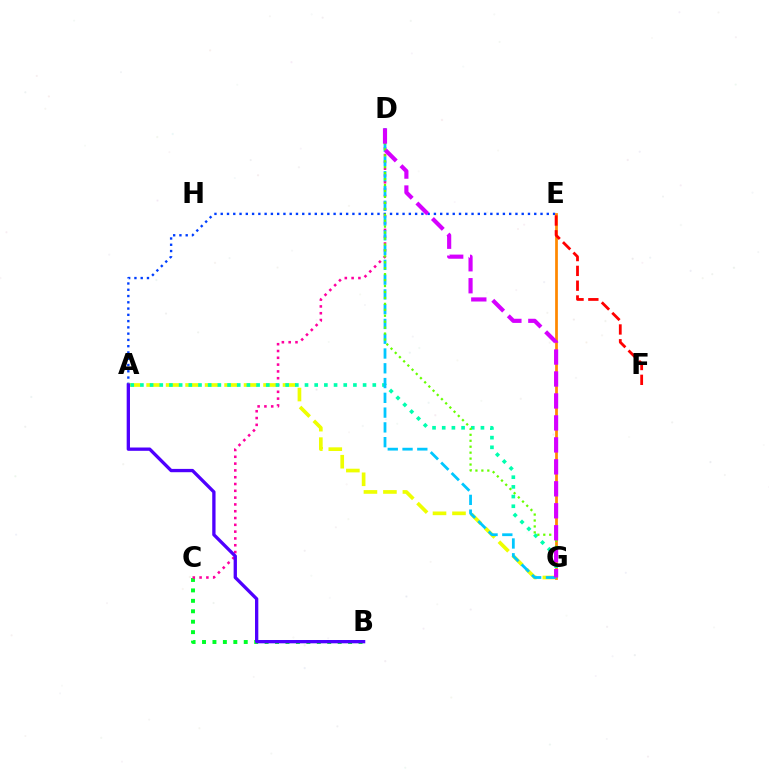{('A', 'E'): [{'color': '#003fff', 'line_style': 'dotted', 'thickness': 1.7}], ('B', 'C'): [{'color': '#00ff27', 'line_style': 'dotted', 'thickness': 2.84}], ('A', 'G'): [{'color': '#eeff00', 'line_style': 'dashed', 'thickness': 2.65}, {'color': '#00ffaf', 'line_style': 'dotted', 'thickness': 2.63}], ('E', 'G'): [{'color': '#ff8800', 'line_style': 'solid', 'thickness': 1.97}], ('C', 'D'): [{'color': '#ff00a0', 'line_style': 'dotted', 'thickness': 1.85}], ('D', 'G'): [{'color': '#00c7ff', 'line_style': 'dashed', 'thickness': 2.01}, {'color': '#66ff00', 'line_style': 'dotted', 'thickness': 1.61}, {'color': '#d600ff', 'line_style': 'dashed', 'thickness': 2.98}], ('A', 'B'): [{'color': '#4f00ff', 'line_style': 'solid', 'thickness': 2.38}], ('E', 'F'): [{'color': '#ff0000', 'line_style': 'dashed', 'thickness': 2.01}]}